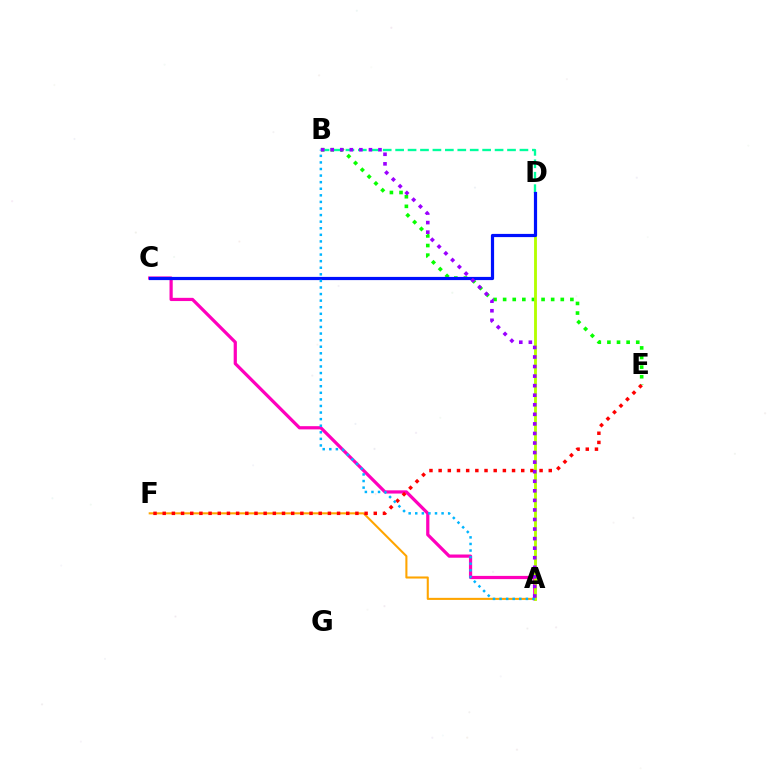{('B', 'E'): [{'color': '#08ff00', 'line_style': 'dotted', 'thickness': 2.61}], ('A', 'F'): [{'color': '#ffa500', 'line_style': 'solid', 'thickness': 1.5}], ('A', 'C'): [{'color': '#ff00bd', 'line_style': 'solid', 'thickness': 2.32}], ('A', 'D'): [{'color': '#b3ff00', 'line_style': 'solid', 'thickness': 2.05}], ('E', 'F'): [{'color': '#ff0000', 'line_style': 'dotted', 'thickness': 2.49}], ('B', 'D'): [{'color': '#00ff9d', 'line_style': 'dashed', 'thickness': 1.69}], ('C', 'D'): [{'color': '#0010ff', 'line_style': 'solid', 'thickness': 2.3}], ('A', 'B'): [{'color': '#00b5ff', 'line_style': 'dotted', 'thickness': 1.79}, {'color': '#9b00ff', 'line_style': 'dotted', 'thickness': 2.6}]}